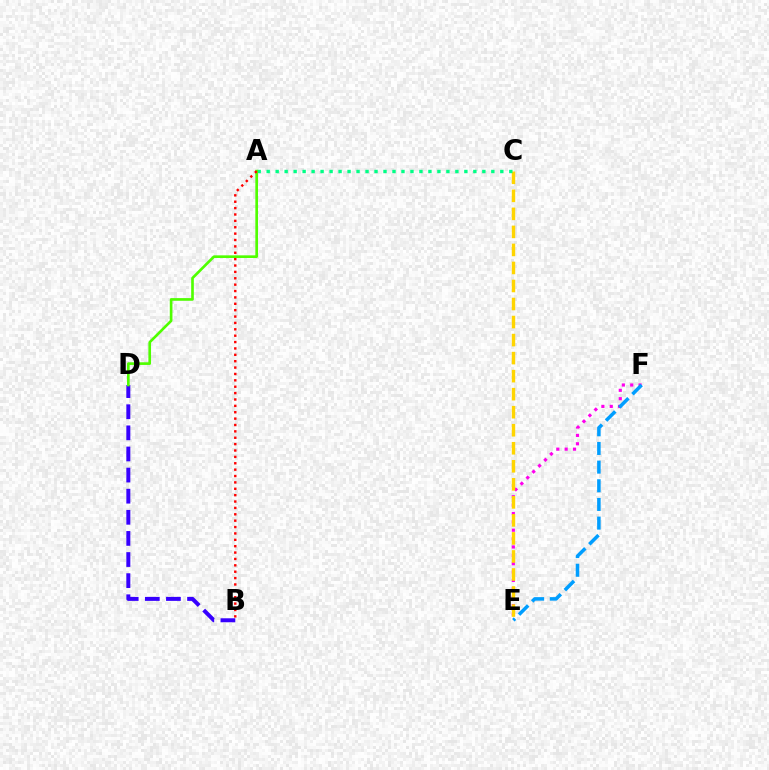{('E', 'F'): [{'color': '#ff00ed', 'line_style': 'dotted', 'thickness': 2.27}, {'color': '#009eff', 'line_style': 'dashed', 'thickness': 2.54}], ('C', 'E'): [{'color': '#ffd500', 'line_style': 'dashed', 'thickness': 2.45}], ('A', 'C'): [{'color': '#00ff86', 'line_style': 'dotted', 'thickness': 2.44}], ('B', 'D'): [{'color': '#3700ff', 'line_style': 'dashed', 'thickness': 2.87}], ('A', 'D'): [{'color': '#4fff00', 'line_style': 'solid', 'thickness': 1.91}], ('A', 'B'): [{'color': '#ff0000', 'line_style': 'dotted', 'thickness': 1.73}]}